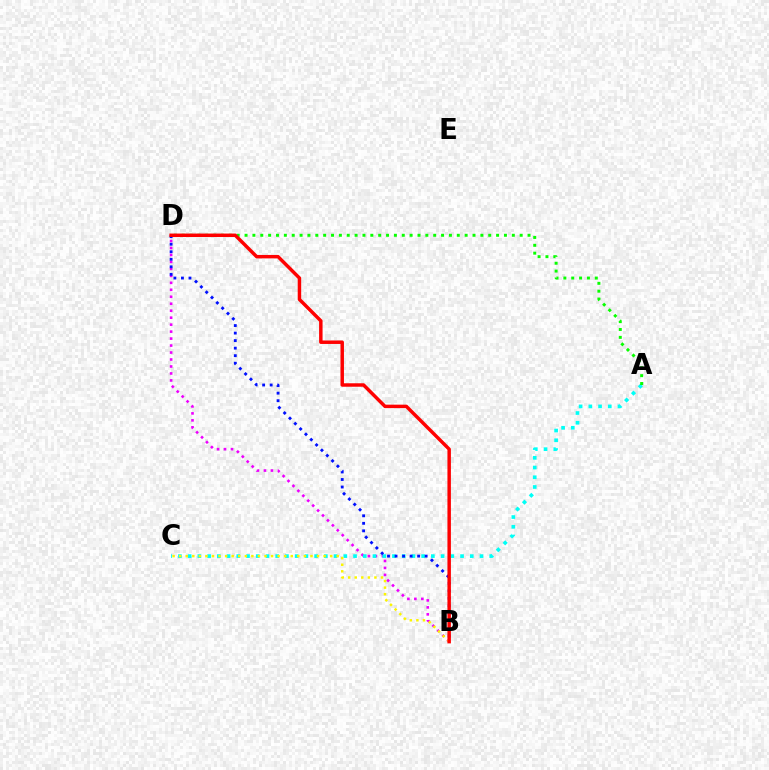{('B', 'D'): [{'color': '#ee00ff', 'line_style': 'dotted', 'thickness': 1.89}, {'color': '#0010ff', 'line_style': 'dotted', 'thickness': 2.05}, {'color': '#ff0000', 'line_style': 'solid', 'thickness': 2.49}], ('A', 'C'): [{'color': '#00fff6', 'line_style': 'dotted', 'thickness': 2.64}], ('B', 'C'): [{'color': '#fcf500', 'line_style': 'dotted', 'thickness': 1.78}], ('A', 'D'): [{'color': '#08ff00', 'line_style': 'dotted', 'thickness': 2.14}]}